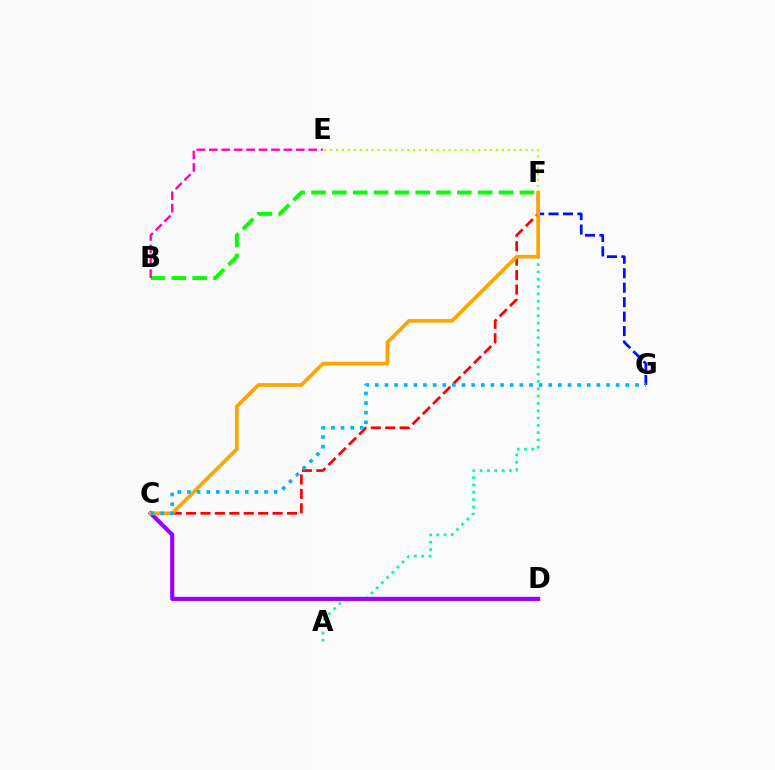{('F', 'G'): [{'color': '#0010ff', 'line_style': 'dashed', 'thickness': 1.96}], ('A', 'F'): [{'color': '#00ff9d', 'line_style': 'dotted', 'thickness': 1.99}], ('B', 'F'): [{'color': '#08ff00', 'line_style': 'dashed', 'thickness': 2.83}], ('C', 'F'): [{'color': '#ff0000', 'line_style': 'dashed', 'thickness': 1.96}, {'color': '#ffa500', 'line_style': 'solid', 'thickness': 2.67}], ('C', 'D'): [{'color': '#9b00ff', 'line_style': 'solid', 'thickness': 2.99}], ('E', 'F'): [{'color': '#b3ff00', 'line_style': 'dotted', 'thickness': 1.61}], ('B', 'E'): [{'color': '#ff00bd', 'line_style': 'dashed', 'thickness': 1.69}], ('C', 'G'): [{'color': '#00b5ff', 'line_style': 'dotted', 'thickness': 2.62}]}